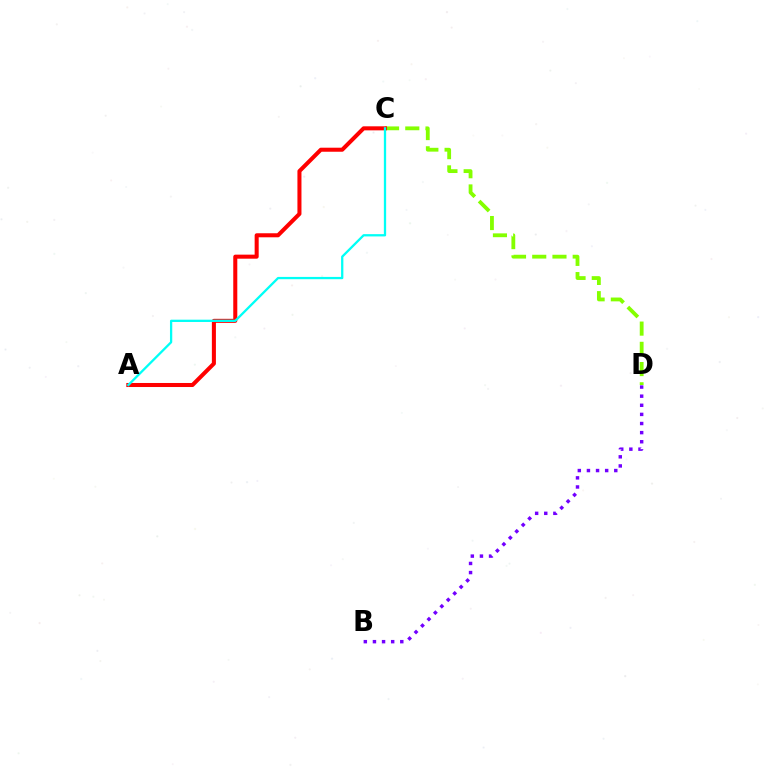{('C', 'D'): [{'color': '#84ff00', 'line_style': 'dashed', 'thickness': 2.75}], ('A', 'C'): [{'color': '#ff0000', 'line_style': 'solid', 'thickness': 2.91}, {'color': '#00fff6', 'line_style': 'solid', 'thickness': 1.65}], ('B', 'D'): [{'color': '#7200ff', 'line_style': 'dotted', 'thickness': 2.48}]}